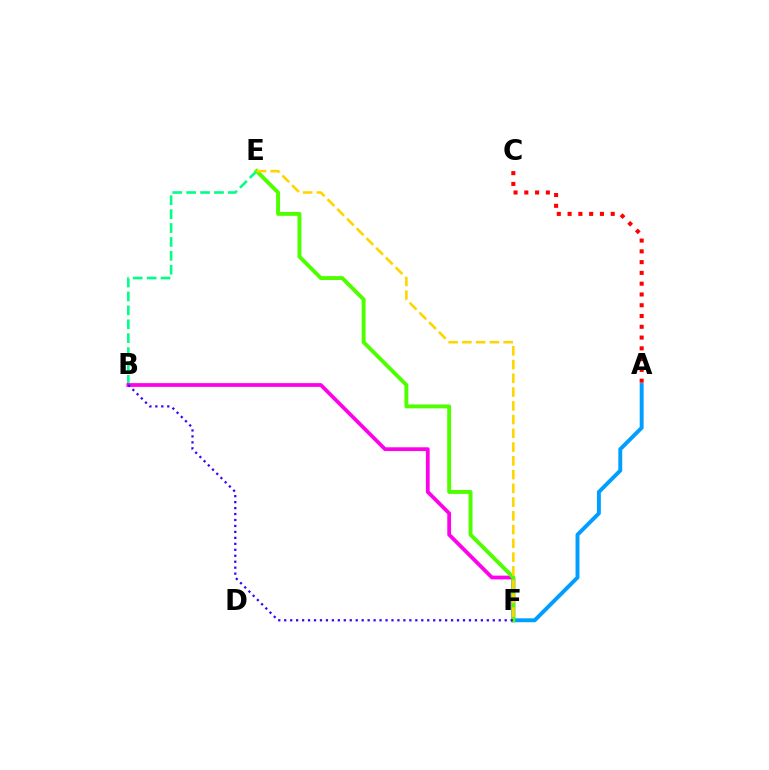{('B', 'E'): [{'color': '#00ff86', 'line_style': 'dashed', 'thickness': 1.89}], ('B', 'F'): [{'color': '#ff00ed', 'line_style': 'solid', 'thickness': 2.72}, {'color': '#3700ff', 'line_style': 'dotted', 'thickness': 1.62}], ('A', 'F'): [{'color': '#009eff', 'line_style': 'solid', 'thickness': 2.82}], ('A', 'C'): [{'color': '#ff0000', 'line_style': 'dotted', 'thickness': 2.93}], ('E', 'F'): [{'color': '#4fff00', 'line_style': 'solid', 'thickness': 2.82}, {'color': '#ffd500', 'line_style': 'dashed', 'thickness': 1.87}]}